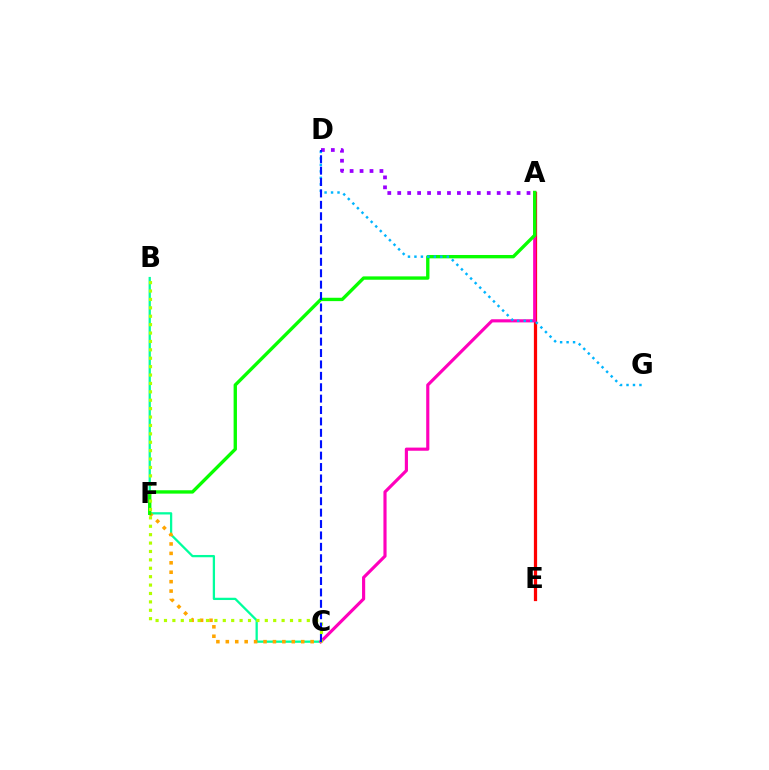{('B', 'C'): [{'color': '#00ff9d', 'line_style': 'solid', 'thickness': 1.64}, {'color': '#b3ff00', 'line_style': 'dotted', 'thickness': 2.28}], ('C', 'F'): [{'color': '#ffa500', 'line_style': 'dotted', 'thickness': 2.56}], ('A', 'E'): [{'color': '#ff0000', 'line_style': 'solid', 'thickness': 2.33}], ('A', 'C'): [{'color': '#ff00bd', 'line_style': 'solid', 'thickness': 2.27}], ('A', 'D'): [{'color': '#9b00ff', 'line_style': 'dotted', 'thickness': 2.7}], ('A', 'F'): [{'color': '#08ff00', 'line_style': 'solid', 'thickness': 2.41}], ('D', 'G'): [{'color': '#00b5ff', 'line_style': 'dotted', 'thickness': 1.76}], ('C', 'D'): [{'color': '#0010ff', 'line_style': 'dashed', 'thickness': 1.55}]}